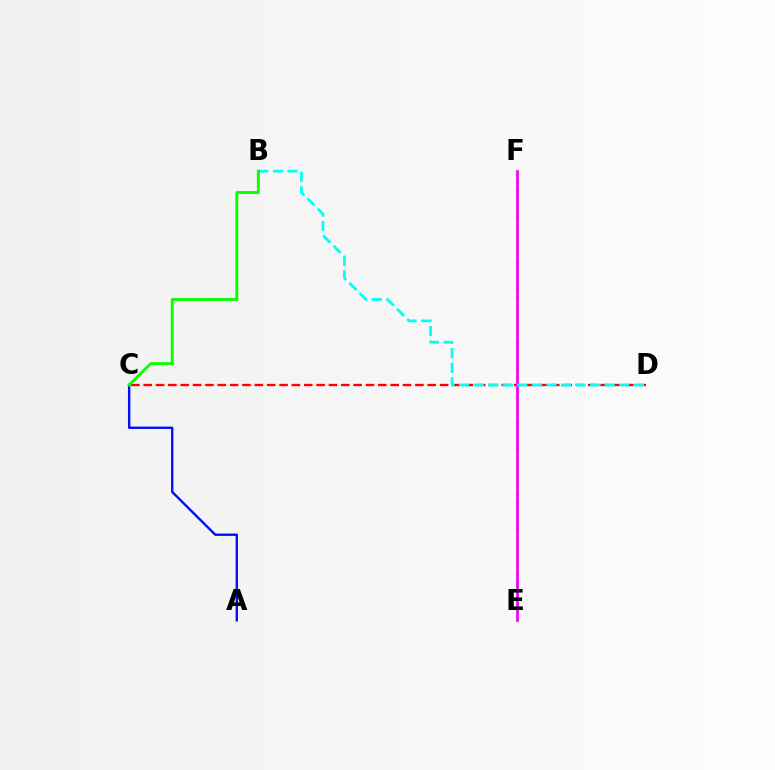{('C', 'D'): [{'color': '#ff0000', 'line_style': 'dashed', 'thickness': 1.68}], ('E', 'F'): [{'color': '#fcf500', 'line_style': 'dotted', 'thickness': 2.42}, {'color': '#ee00ff', 'line_style': 'solid', 'thickness': 1.96}], ('B', 'D'): [{'color': '#00fff6', 'line_style': 'dashed', 'thickness': 1.98}], ('A', 'C'): [{'color': '#0010ff', 'line_style': 'solid', 'thickness': 1.72}], ('B', 'C'): [{'color': '#08ff00', 'line_style': 'solid', 'thickness': 2.1}]}